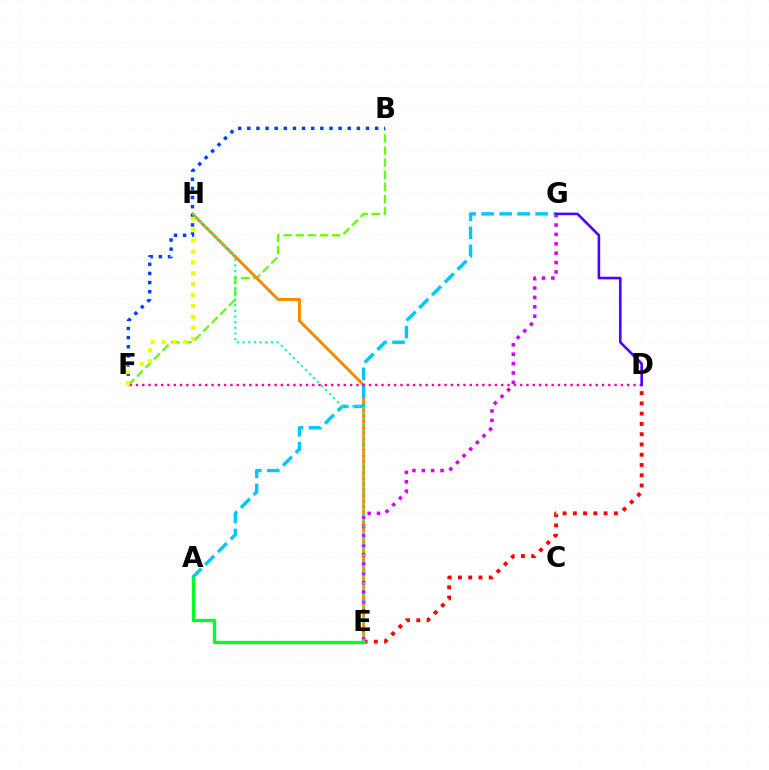{('B', 'F'): [{'color': '#66ff00', 'line_style': 'dashed', 'thickness': 1.65}, {'color': '#003fff', 'line_style': 'dotted', 'thickness': 2.48}], ('E', 'H'): [{'color': '#ff8800', 'line_style': 'solid', 'thickness': 2.15}, {'color': '#00ffaf', 'line_style': 'dotted', 'thickness': 1.54}], ('E', 'G'): [{'color': '#d600ff', 'line_style': 'dotted', 'thickness': 2.55}], ('D', 'E'): [{'color': '#ff0000', 'line_style': 'dotted', 'thickness': 2.79}], ('A', 'G'): [{'color': '#00c7ff', 'line_style': 'dashed', 'thickness': 2.44}], ('A', 'E'): [{'color': '#00ff27', 'line_style': 'solid', 'thickness': 2.4}], ('D', 'F'): [{'color': '#ff00a0', 'line_style': 'dotted', 'thickness': 1.71}], ('D', 'G'): [{'color': '#4f00ff', 'line_style': 'solid', 'thickness': 1.87}], ('F', 'H'): [{'color': '#eeff00', 'line_style': 'dotted', 'thickness': 2.97}]}